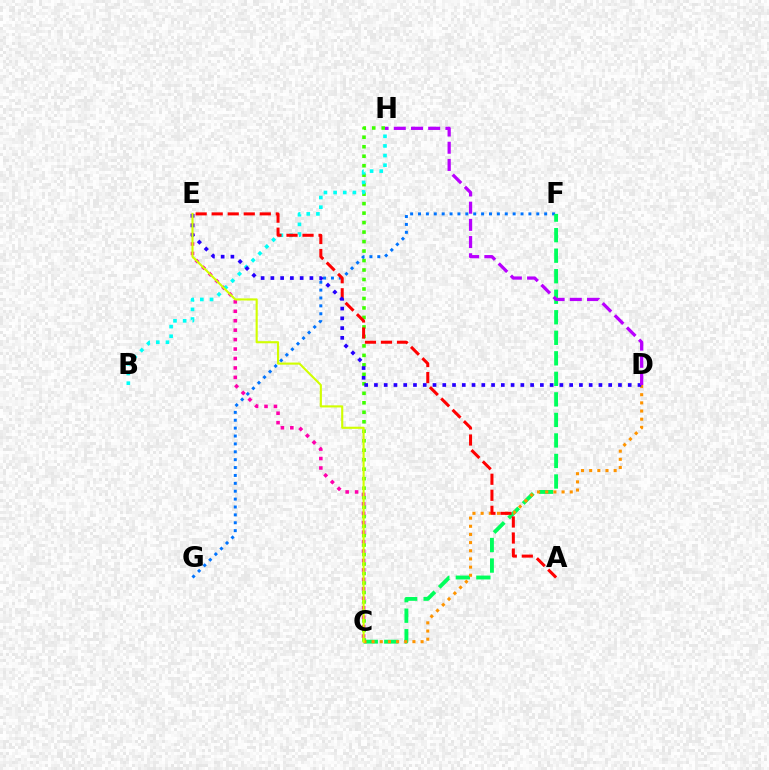{('C', 'H'): [{'color': '#3dff00', 'line_style': 'dotted', 'thickness': 2.58}], ('F', 'G'): [{'color': '#0074ff', 'line_style': 'dotted', 'thickness': 2.14}], ('C', 'E'): [{'color': '#ff00ac', 'line_style': 'dotted', 'thickness': 2.57}, {'color': '#d1ff00', 'line_style': 'solid', 'thickness': 1.53}], ('C', 'F'): [{'color': '#00ff5c', 'line_style': 'dashed', 'thickness': 2.79}], ('B', 'H'): [{'color': '#00fff6', 'line_style': 'dotted', 'thickness': 2.62}], ('C', 'D'): [{'color': '#ff9400', 'line_style': 'dotted', 'thickness': 2.22}], ('A', 'E'): [{'color': '#ff0000', 'line_style': 'dashed', 'thickness': 2.18}], ('D', 'E'): [{'color': '#2500ff', 'line_style': 'dotted', 'thickness': 2.65}], ('D', 'H'): [{'color': '#b900ff', 'line_style': 'dashed', 'thickness': 2.34}]}